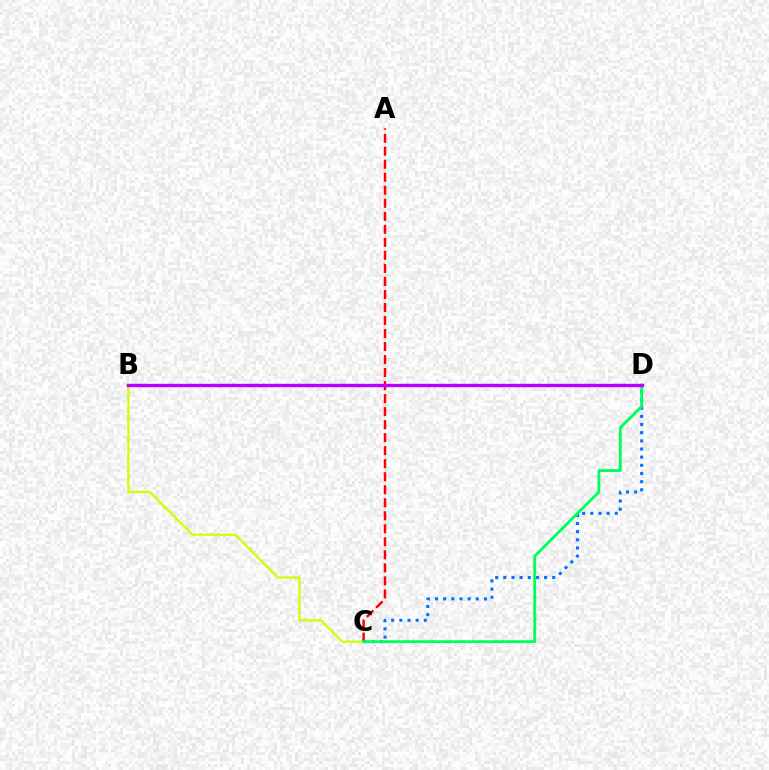{('B', 'C'): [{'color': '#d1ff00', 'line_style': 'solid', 'thickness': 1.59}], ('C', 'D'): [{'color': '#0074ff', 'line_style': 'dotted', 'thickness': 2.22}, {'color': '#00ff5c', 'line_style': 'solid', 'thickness': 2.06}], ('A', 'C'): [{'color': '#ff0000', 'line_style': 'dashed', 'thickness': 1.77}], ('B', 'D'): [{'color': '#b900ff', 'line_style': 'solid', 'thickness': 2.43}]}